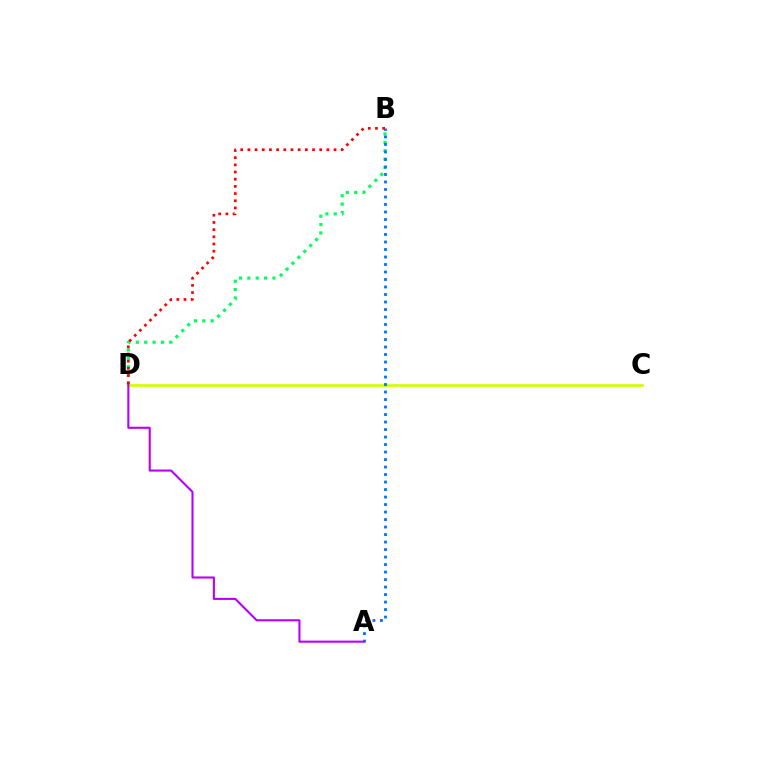{('B', 'D'): [{'color': '#00ff5c', 'line_style': 'dotted', 'thickness': 2.27}, {'color': '#ff0000', 'line_style': 'dotted', 'thickness': 1.95}], ('C', 'D'): [{'color': '#d1ff00', 'line_style': 'solid', 'thickness': 1.92}], ('A', 'B'): [{'color': '#0074ff', 'line_style': 'dotted', 'thickness': 2.04}], ('A', 'D'): [{'color': '#b900ff', 'line_style': 'solid', 'thickness': 1.51}]}